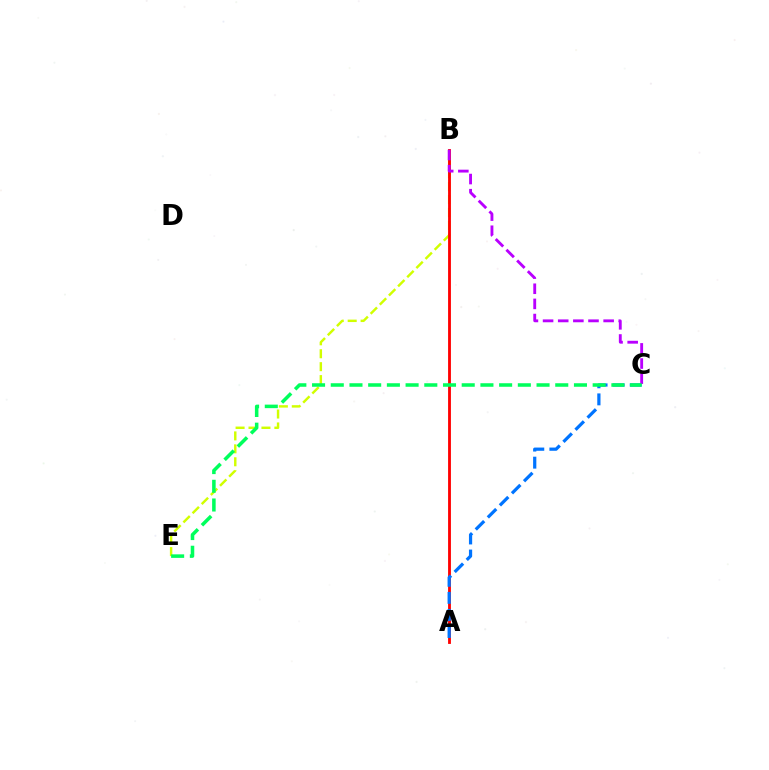{('B', 'E'): [{'color': '#d1ff00', 'line_style': 'dashed', 'thickness': 1.76}], ('A', 'B'): [{'color': '#ff0000', 'line_style': 'solid', 'thickness': 2.04}], ('A', 'C'): [{'color': '#0074ff', 'line_style': 'dashed', 'thickness': 2.32}], ('B', 'C'): [{'color': '#b900ff', 'line_style': 'dashed', 'thickness': 2.06}], ('C', 'E'): [{'color': '#00ff5c', 'line_style': 'dashed', 'thickness': 2.54}]}